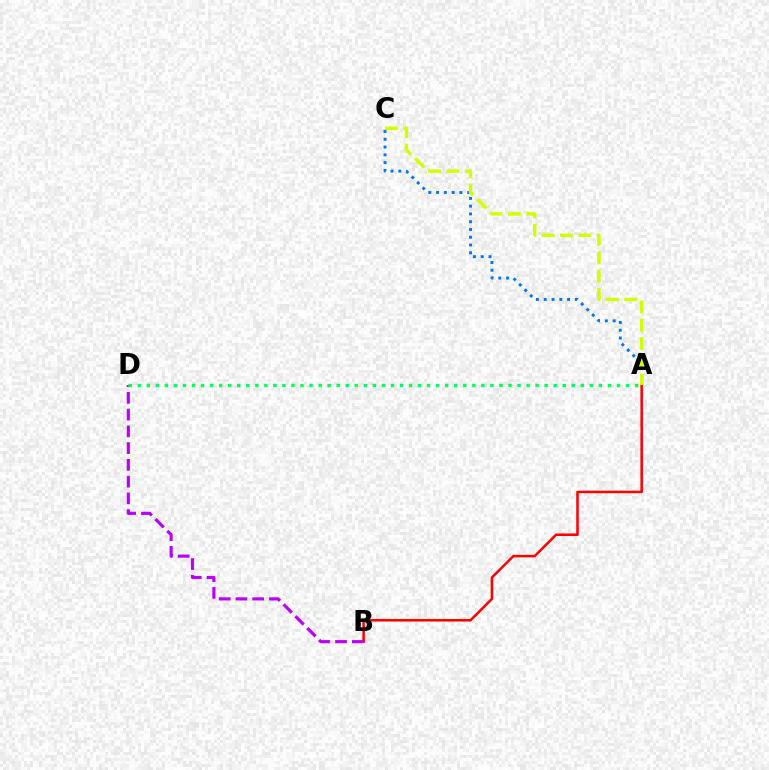{('A', 'B'): [{'color': '#ff0000', 'line_style': 'solid', 'thickness': 1.82}], ('B', 'D'): [{'color': '#b900ff', 'line_style': 'dashed', 'thickness': 2.28}], ('A', 'D'): [{'color': '#00ff5c', 'line_style': 'dotted', 'thickness': 2.46}], ('A', 'C'): [{'color': '#0074ff', 'line_style': 'dotted', 'thickness': 2.11}, {'color': '#d1ff00', 'line_style': 'dashed', 'thickness': 2.49}]}